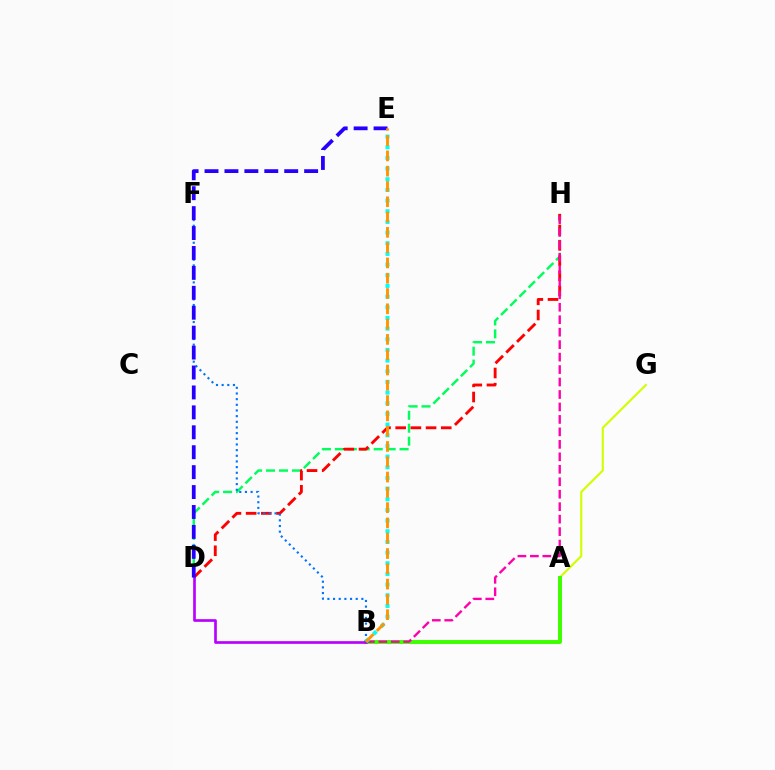{('A', 'G'): [{'color': '#d1ff00', 'line_style': 'solid', 'thickness': 1.53}], ('D', 'H'): [{'color': '#00ff5c', 'line_style': 'dashed', 'thickness': 1.76}, {'color': '#ff0000', 'line_style': 'dashed', 'thickness': 2.06}], ('A', 'B'): [{'color': '#3dff00', 'line_style': 'solid', 'thickness': 2.83}], ('B', 'D'): [{'color': '#b900ff', 'line_style': 'solid', 'thickness': 1.92}], ('B', 'H'): [{'color': '#ff00ac', 'line_style': 'dashed', 'thickness': 1.69}], ('B', 'F'): [{'color': '#0074ff', 'line_style': 'dotted', 'thickness': 1.54}], ('D', 'E'): [{'color': '#2500ff', 'line_style': 'dashed', 'thickness': 2.71}], ('B', 'E'): [{'color': '#00fff6', 'line_style': 'dotted', 'thickness': 2.9}, {'color': '#ff9400', 'line_style': 'dashed', 'thickness': 2.08}]}